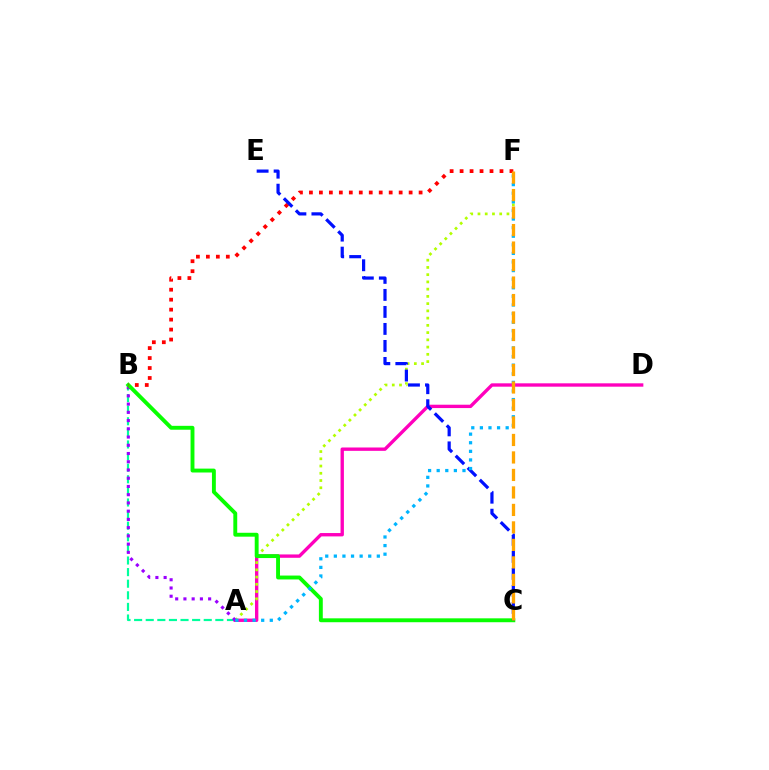{('A', 'B'): [{'color': '#00ff9d', 'line_style': 'dashed', 'thickness': 1.58}, {'color': '#9b00ff', 'line_style': 'dotted', 'thickness': 2.24}], ('A', 'D'): [{'color': '#ff00bd', 'line_style': 'solid', 'thickness': 2.42}], ('A', 'F'): [{'color': '#b3ff00', 'line_style': 'dotted', 'thickness': 1.97}, {'color': '#00b5ff', 'line_style': 'dotted', 'thickness': 2.34}], ('B', 'C'): [{'color': '#08ff00', 'line_style': 'solid', 'thickness': 2.8}], ('B', 'F'): [{'color': '#ff0000', 'line_style': 'dotted', 'thickness': 2.71}], ('C', 'E'): [{'color': '#0010ff', 'line_style': 'dashed', 'thickness': 2.31}], ('C', 'F'): [{'color': '#ffa500', 'line_style': 'dashed', 'thickness': 2.38}]}